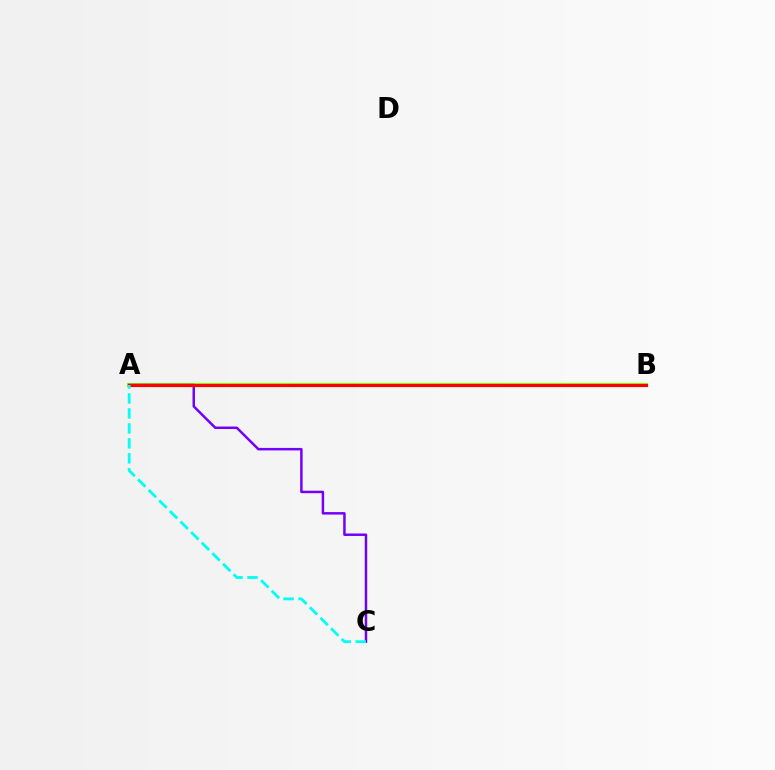{('A', 'B'): [{'color': '#84ff00', 'line_style': 'solid', 'thickness': 3.0}, {'color': '#ff0000', 'line_style': 'solid', 'thickness': 2.25}], ('A', 'C'): [{'color': '#7200ff', 'line_style': 'solid', 'thickness': 1.79}, {'color': '#00fff6', 'line_style': 'dashed', 'thickness': 2.03}]}